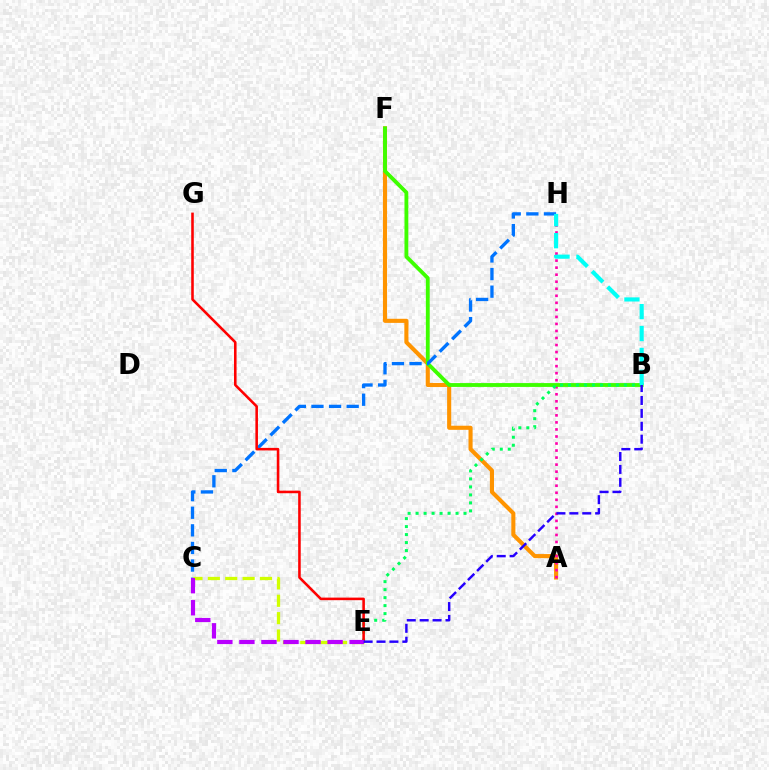{('A', 'F'): [{'color': '#ff9400', 'line_style': 'solid', 'thickness': 2.95}], ('A', 'H'): [{'color': '#ff00ac', 'line_style': 'dotted', 'thickness': 1.91}], ('B', 'F'): [{'color': '#3dff00', 'line_style': 'solid', 'thickness': 2.76}], ('B', 'E'): [{'color': '#00ff5c', 'line_style': 'dotted', 'thickness': 2.17}, {'color': '#2500ff', 'line_style': 'dashed', 'thickness': 1.75}], ('C', 'H'): [{'color': '#0074ff', 'line_style': 'dashed', 'thickness': 2.39}], ('B', 'H'): [{'color': '#00fff6', 'line_style': 'dashed', 'thickness': 2.98}], ('C', 'E'): [{'color': '#d1ff00', 'line_style': 'dashed', 'thickness': 2.36}, {'color': '#b900ff', 'line_style': 'dashed', 'thickness': 2.99}], ('E', 'G'): [{'color': '#ff0000', 'line_style': 'solid', 'thickness': 1.85}]}